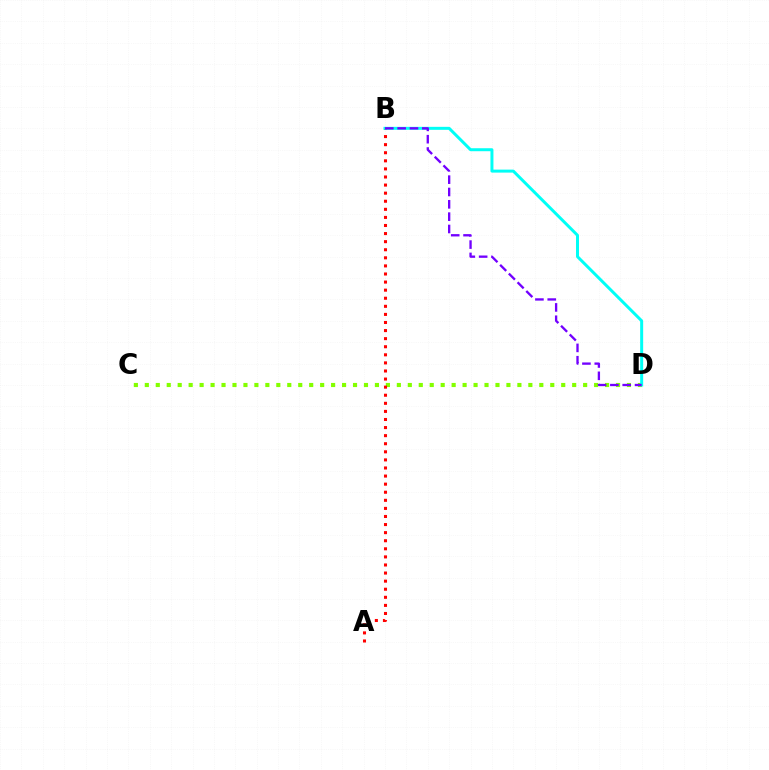{('C', 'D'): [{'color': '#84ff00', 'line_style': 'dotted', 'thickness': 2.98}], ('A', 'B'): [{'color': '#ff0000', 'line_style': 'dotted', 'thickness': 2.2}], ('B', 'D'): [{'color': '#00fff6', 'line_style': 'solid', 'thickness': 2.15}, {'color': '#7200ff', 'line_style': 'dashed', 'thickness': 1.68}]}